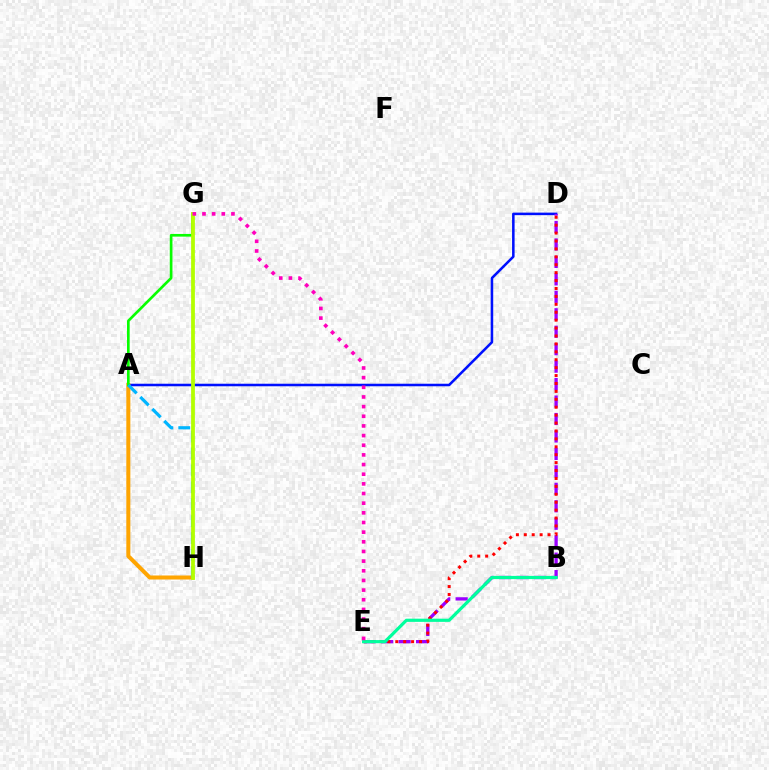{('A', 'D'): [{'color': '#0010ff', 'line_style': 'solid', 'thickness': 1.83}], ('D', 'E'): [{'color': '#9b00ff', 'line_style': 'dashed', 'thickness': 2.37}, {'color': '#ff0000', 'line_style': 'dotted', 'thickness': 2.15}], ('A', 'H'): [{'color': '#ffa500', 'line_style': 'solid', 'thickness': 2.9}, {'color': '#00b5ff', 'line_style': 'dashed', 'thickness': 2.3}], ('B', 'E'): [{'color': '#00ff9d', 'line_style': 'solid', 'thickness': 2.3}], ('A', 'G'): [{'color': '#08ff00', 'line_style': 'solid', 'thickness': 1.92}], ('G', 'H'): [{'color': '#b3ff00', 'line_style': 'solid', 'thickness': 2.72}], ('E', 'G'): [{'color': '#ff00bd', 'line_style': 'dotted', 'thickness': 2.62}]}